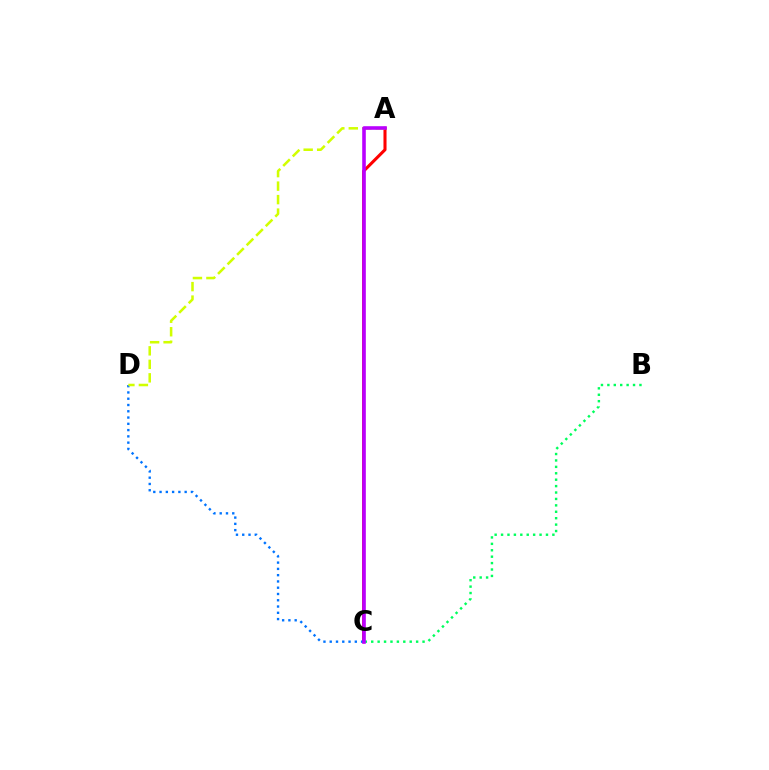{('A', 'C'): [{'color': '#ff0000', 'line_style': 'solid', 'thickness': 2.2}, {'color': '#b900ff', 'line_style': 'solid', 'thickness': 2.58}], ('C', 'D'): [{'color': '#0074ff', 'line_style': 'dotted', 'thickness': 1.7}], ('B', 'C'): [{'color': '#00ff5c', 'line_style': 'dotted', 'thickness': 1.74}], ('A', 'D'): [{'color': '#d1ff00', 'line_style': 'dashed', 'thickness': 1.83}]}